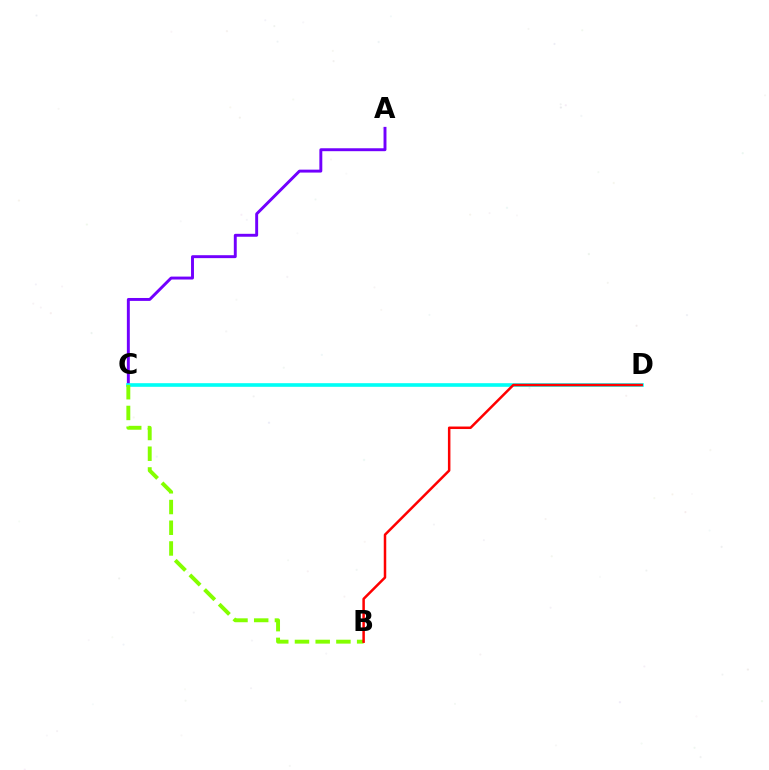{('A', 'C'): [{'color': '#7200ff', 'line_style': 'solid', 'thickness': 2.11}], ('C', 'D'): [{'color': '#00fff6', 'line_style': 'solid', 'thickness': 2.61}], ('B', 'C'): [{'color': '#84ff00', 'line_style': 'dashed', 'thickness': 2.81}], ('B', 'D'): [{'color': '#ff0000', 'line_style': 'solid', 'thickness': 1.8}]}